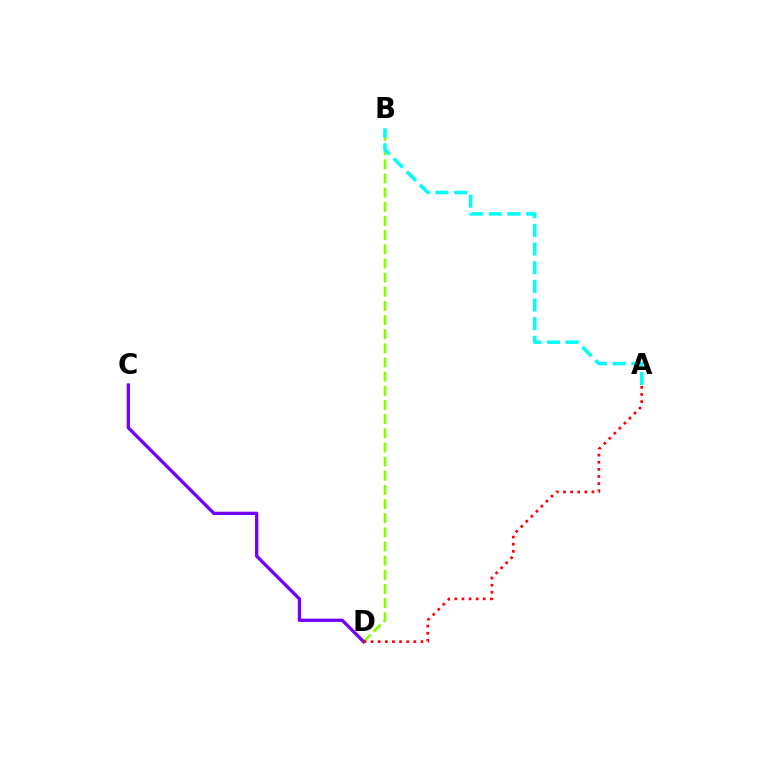{('B', 'D'): [{'color': '#84ff00', 'line_style': 'dashed', 'thickness': 1.92}], ('A', 'B'): [{'color': '#00fff6', 'line_style': 'dashed', 'thickness': 2.53}], ('C', 'D'): [{'color': '#7200ff', 'line_style': 'solid', 'thickness': 2.36}], ('A', 'D'): [{'color': '#ff0000', 'line_style': 'dotted', 'thickness': 1.94}]}